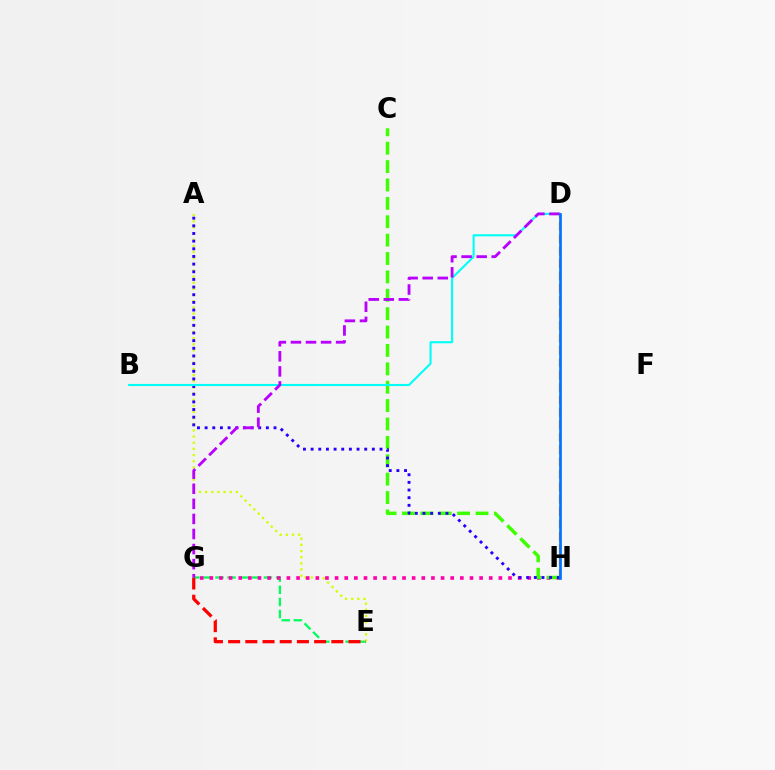{('E', 'G'): [{'color': '#00ff5c', 'line_style': 'dashed', 'thickness': 1.65}, {'color': '#ff0000', 'line_style': 'dashed', 'thickness': 2.34}], ('A', 'E'): [{'color': '#d1ff00', 'line_style': 'dotted', 'thickness': 1.67}], ('G', 'H'): [{'color': '#ff00ac', 'line_style': 'dotted', 'thickness': 2.62}], ('C', 'H'): [{'color': '#3dff00', 'line_style': 'dashed', 'thickness': 2.5}], ('D', 'H'): [{'color': '#ff9400', 'line_style': 'dashed', 'thickness': 1.69}, {'color': '#0074ff', 'line_style': 'solid', 'thickness': 1.94}], ('A', 'H'): [{'color': '#2500ff', 'line_style': 'dotted', 'thickness': 2.08}], ('B', 'D'): [{'color': '#00fff6', 'line_style': 'solid', 'thickness': 1.51}], ('D', 'G'): [{'color': '#b900ff', 'line_style': 'dashed', 'thickness': 2.05}]}